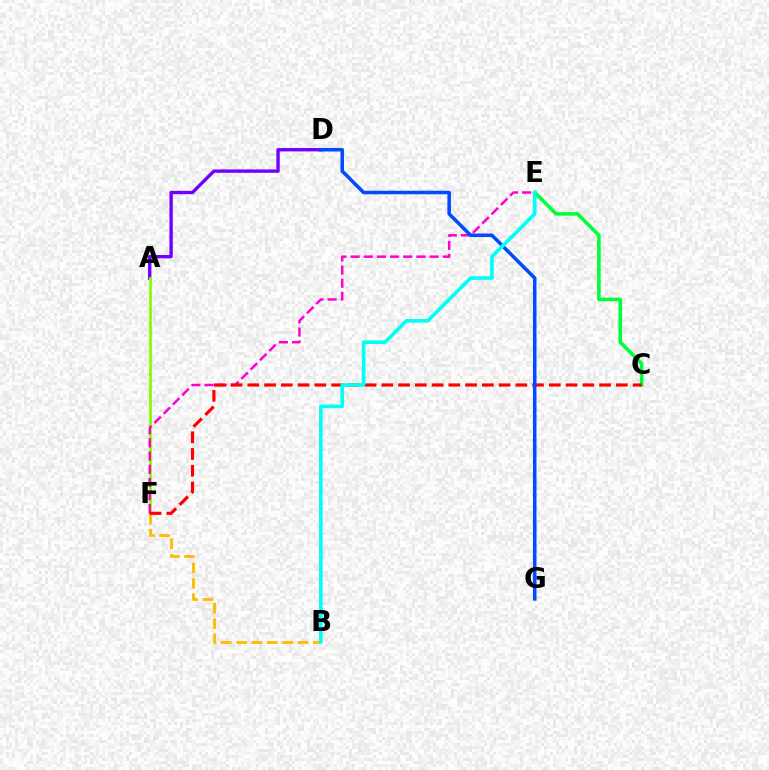{('B', 'F'): [{'color': '#ffbd00', 'line_style': 'dashed', 'thickness': 2.08}], ('A', 'D'): [{'color': '#7200ff', 'line_style': 'solid', 'thickness': 2.43}], ('C', 'E'): [{'color': '#00ff39', 'line_style': 'solid', 'thickness': 2.57}], ('A', 'F'): [{'color': '#84ff00', 'line_style': 'solid', 'thickness': 2.04}], ('E', 'F'): [{'color': '#ff00cf', 'line_style': 'dashed', 'thickness': 1.79}], ('C', 'F'): [{'color': '#ff0000', 'line_style': 'dashed', 'thickness': 2.28}], ('D', 'G'): [{'color': '#004bff', 'line_style': 'solid', 'thickness': 2.54}], ('B', 'E'): [{'color': '#00fff6', 'line_style': 'solid', 'thickness': 2.6}]}